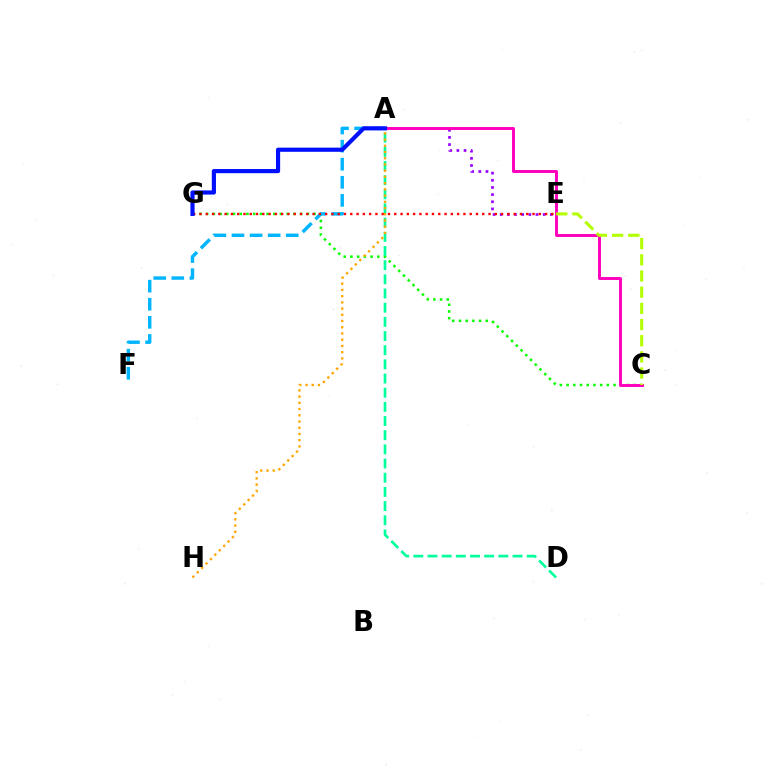{('C', 'G'): [{'color': '#08ff00', 'line_style': 'dotted', 'thickness': 1.82}], ('A', 'F'): [{'color': '#00b5ff', 'line_style': 'dashed', 'thickness': 2.46}], ('A', 'E'): [{'color': '#9b00ff', 'line_style': 'dotted', 'thickness': 1.94}], ('A', 'D'): [{'color': '#00ff9d', 'line_style': 'dashed', 'thickness': 1.92}], ('E', 'G'): [{'color': '#ff0000', 'line_style': 'dotted', 'thickness': 1.71}], ('A', 'C'): [{'color': '#ff00bd', 'line_style': 'solid', 'thickness': 2.12}], ('A', 'G'): [{'color': '#0010ff', 'line_style': 'solid', 'thickness': 2.99}], ('A', 'H'): [{'color': '#ffa500', 'line_style': 'dotted', 'thickness': 1.69}], ('C', 'E'): [{'color': '#b3ff00', 'line_style': 'dashed', 'thickness': 2.2}]}